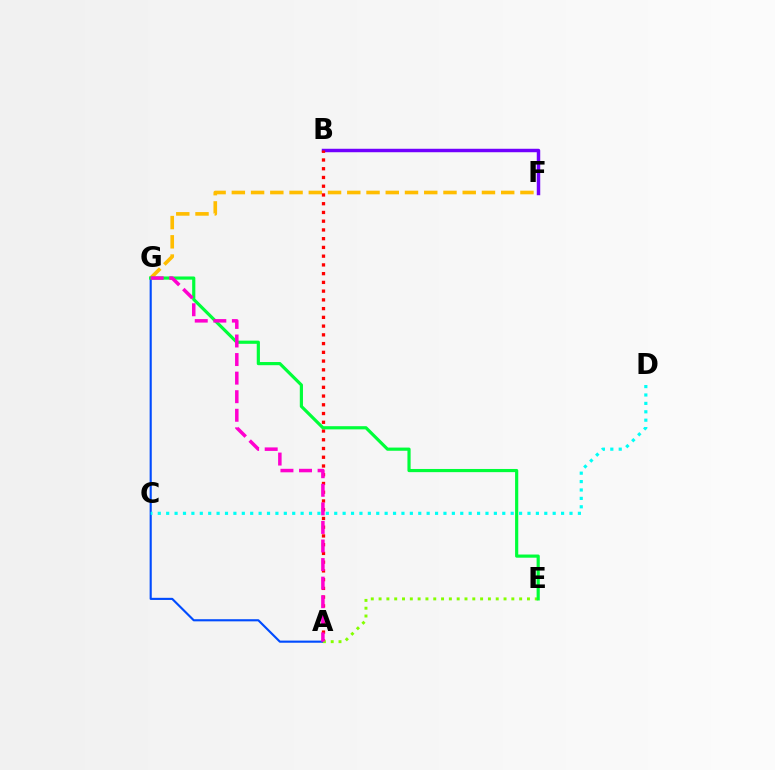{('F', 'G'): [{'color': '#ffbd00', 'line_style': 'dashed', 'thickness': 2.61}], ('B', 'F'): [{'color': '#7200ff', 'line_style': 'solid', 'thickness': 2.49}], ('A', 'B'): [{'color': '#ff0000', 'line_style': 'dotted', 'thickness': 2.38}], ('A', 'G'): [{'color': '#004bff', 'line_style': 'solid', 'thickness': 1.54}, {'color': '#ff00cf', 'line_style': 'dashed', 'thickness': 2.52}], ('A', 'E'): [{'color': '#84ff00', 'line_style': 'dotted', 'thickness': 2.12}], ('E', 'G'): [{'color': '#00ff39', 'line_style': 'solid', 'thickness': 2.29}], ('C', 'D'): [{'color': '#00fff6', 'line_style': 'dotted', 'thickness': 2.28}]}